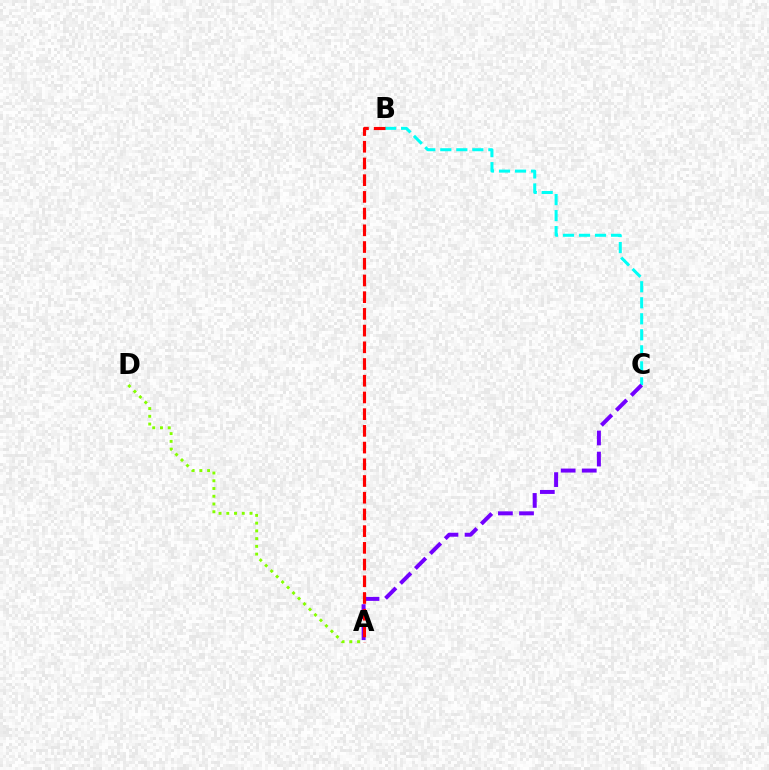{('A', 'D'): [{'color': '#84ff00', 'line_style': 'dotted', 'thickness': 2.1}], ('B', 'C'): [{'color': '#00fff6', 'line_style': 'dashed', 'thickness': 2.18}], ('A', 'C'): [{'color': '#7200ff', 'line_style': 'dashed', 'thickness': 2.87}], ('A', 'B'): [{'color': '#ff0000', 'line_style': 'dashed', 'thickness': 2.27}]}